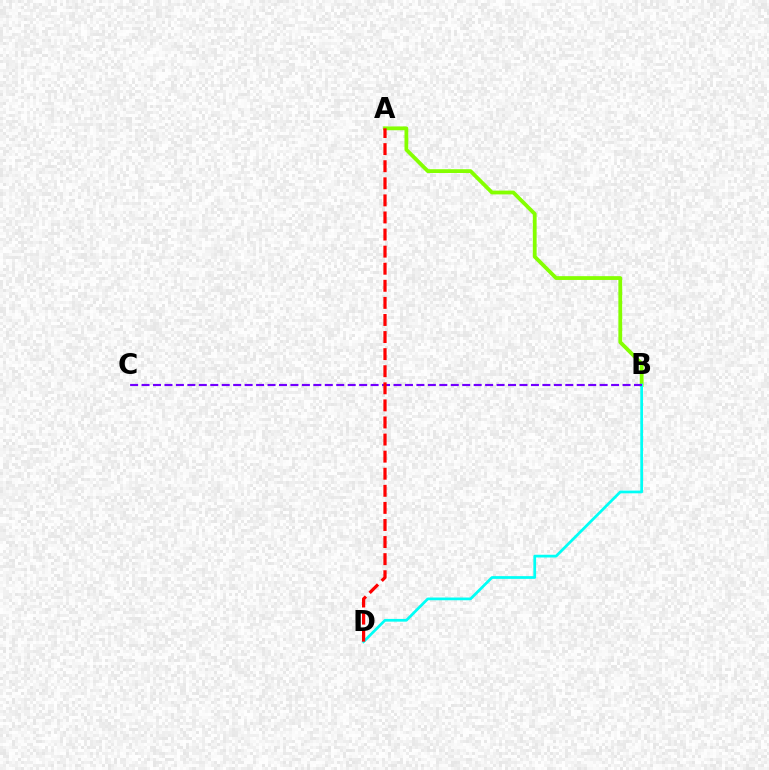{('A', 'B'): [{'color': '#84ff00', 'line_style': 'solid', 'thickness': 2.74}], ('B', 'D'): [{'color': '#00fff6', 'line_style': 'solid', 'thickness': 1.97}], ('B', 'C'): [{'color': '#7200ff', 'line_style': 'dashed', 'thickness': 1.56}], ('A', 'D'): [{'color': '#ff0000', 'line_style': 'dashed', 'thickness': 2.32}]}